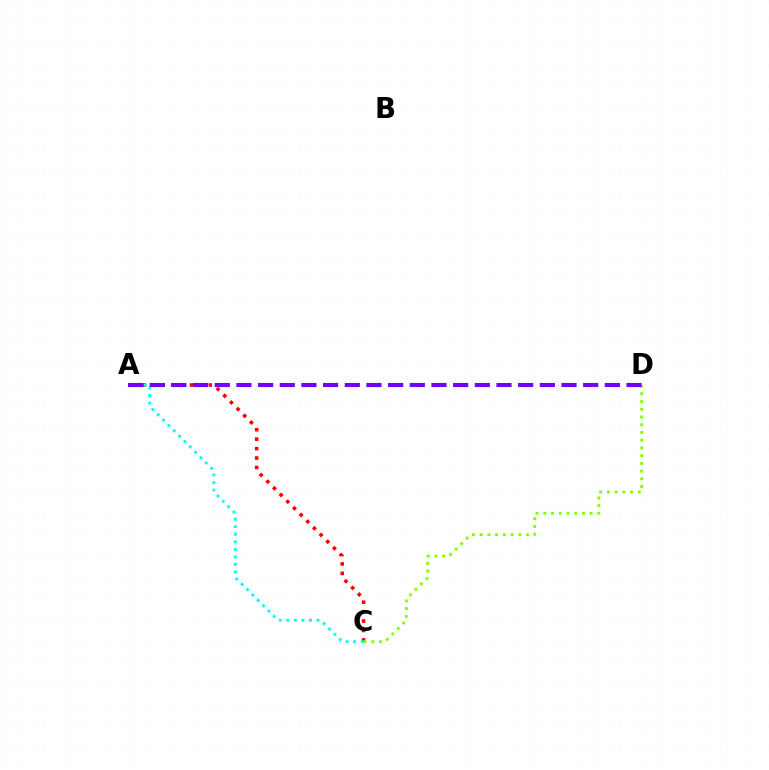{('A', 'C'): [{'color': '#ff0000', 'line_style': 'dotted', 'thickness': 2.56}, {'color': '#00fff6', 'line_style': 'dotted', 'thickness': 2.06}], ('C', 'D'): [{'color': '#84ff00', 'line_style': 'dotted', 'thickness': 2.1}], ('A', 'D'): [{'color': '#7200ff', 'line_style': 'dashed', 'thickness': 2.94}]}